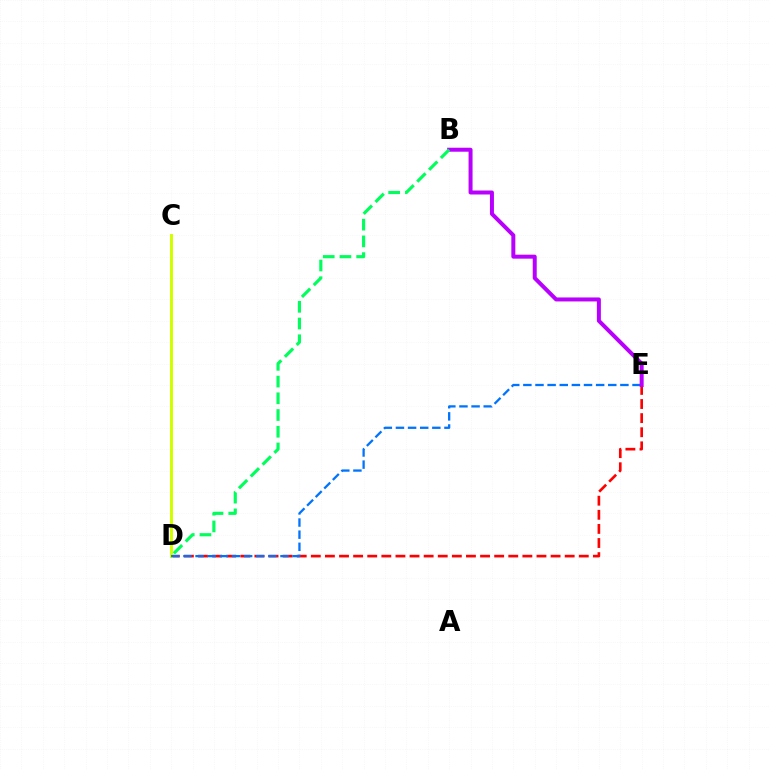{('D', 'E'): [{'color': '#ff0000', 'line_style': 'dashed', 'thickness': 1.92}, {'color': '#0074ff', 'line_style': 'dashed', 'thickness': 1.65}], ('C', 'D'): [{'color': '#d1ff00', 'line_style': 'solid', 'thickness': 2.16}], ('B', 'E'): [{'color': '#b900ff', 'line_style': 'solid', 'thickness': 2.87}], ('B', 'D'): [{'color': '#00ff5c', 'line_style': 'dashed', 'thickness': 2.27}]}